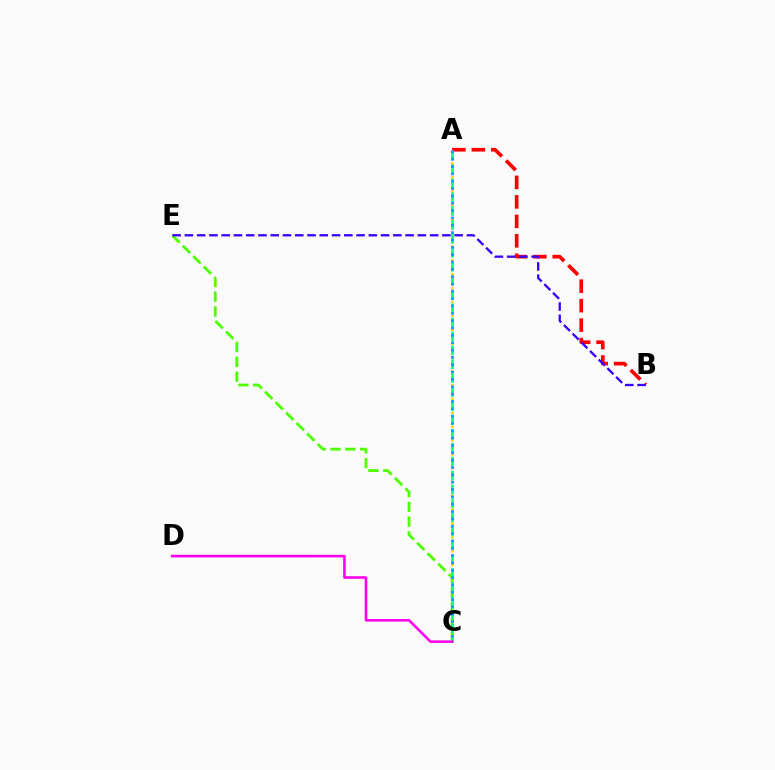{('A', 'C'): [{'color': '#ffd500', 'line_style': 'dotted', 'thickness': 1.88}, {'color': '#00ff86', 'line_style': 'dashed', 'thickness': 1.89}, {'color': '#009eff', 'line_style': 'dotted', 'thickness': 1.99}], ('C', 'E'): [{'color': '#4fff00', 'line_style': 'dashed', 'thickness': 2.01}], ('A', 'B'): [{'color': '#ff0000', 'line_style': 'dashed', 'thickness': 2.65}], ('C', 'D'): [{'color': '#ff00ed', 'line_style': 'solid', 'thickness': 1.88}], ('B', 'E'): [{'color': '#3700ff', 'line_style': 'dashed', 'thickness': 1.67}]}